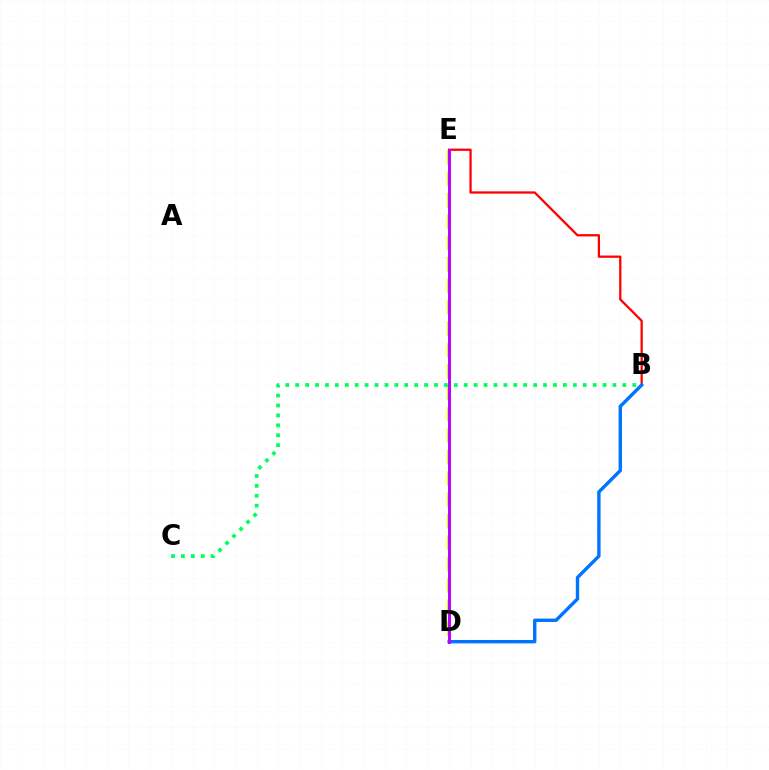{('D', 'E'): [{'color': '#d1ff00', 'line_style': 'dashed', 'thickness': 2.91}, {'color': '#b900ff', 'line_style': 'solid', 'thickness': 2.11}], ('B', 'E'): [{'color': '#ff0000', 'line_style': 'solid', 'thickness': 1.64}], ('B', 'D'): [{'color': '#0074ff', 'line_style': 'solid', 'thickness': 2.44}], ('B', 'C'): [{'color': '#00ff5c', 'line_style': 'dotted', 'thickness': 2.69}]}